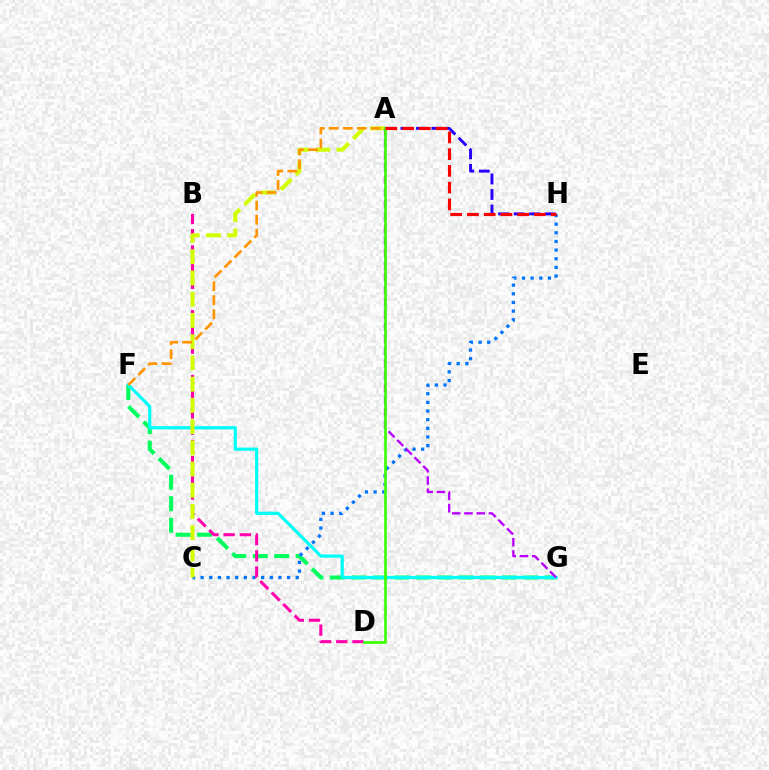{('F', 'G'): [{'color': '#00ff5c', 'line_style': 'dashed', 'thickness': 2.92}, {'color': '#00fff6', 'line_style': 'solid', 'thickness': 2.3}], ('A', 'H'): [{'color': '#2500ff', 'line_style': 'dashed', 'thickness': 2.11}, {'color': '#ff0000', 'line_style': 'dashed', 'thickness': 2.28}], ('C', 'H'): [{'color': '#0074ff', 'line_style': 'dotted', 'thickness': 2.35}], ('B', 'D'): [{'color': '#ff00ac', 'line_style': 'dashed', 'thickness': 2.2}], ('A', 'C'): [{'color': '#d1ff00', 'line_style': 'dashed', 'thickness': 2.88}], ('A', 'G'): [{'color': '#b900ff', 'line_style': 'dashed', 'thickness': 1.66}], ('A', 'D'): [{'color': '#3dff00', 'line_style': 'solid', 'thickness': 1.94}], ('A', 'F'): [{'color': '#ff9400', 'line_style': 'dashed', 'thickness': 1.91}]}